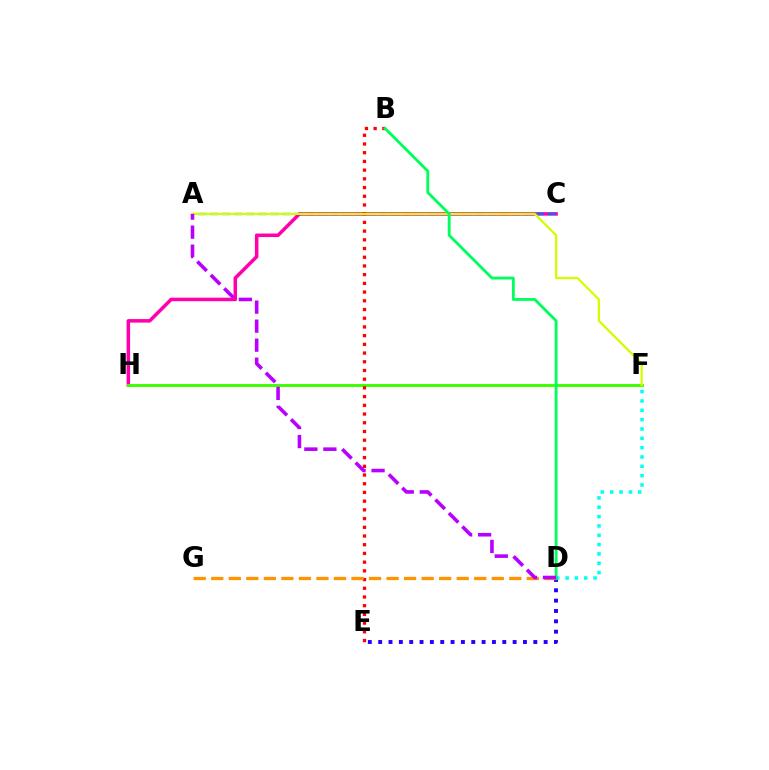{('D', 'E'): [{'color': '#2500ff', 'line_style': 'dotted', 'thickness': 2.81}], ('C', 'H'): [{'color': '#ff00ac', 'line_style': 'solid', 'thickness': 2.53}], ('F', 'H'): [{'color': '#3dff00', 'line_style': 'solid', 'thickness': 2.12}], ('D', 'F'): [{'color': '#00fff6', 'line_style': 'dotted', 'thickness': 2.54}], ('B', 'E'): [{'color': '#ff0000', 'line_style': 'dotted', 'thickness': 2.37}], ('D', 'G'): [{'color': '#ff9400', 'line_style': 'dashed', 'thickness': 2.38}], ('A', 'C'): [{'color': '#0074ff', 'line_style': 'dashed', 'thickness': 1.64}], ('A', 'F'): [{'color': '#d1ff00', 'line_style': 'solid', 'thickness': 1.63}], ('B', 'D'): [{'color': '#00ff5c', 'line_style': 'solid', 'thickness': 2.04}], ('A', 'D'): [{'color': '#b900ff', 'line_style': 'dashed', 'thickness': 2.58}]}